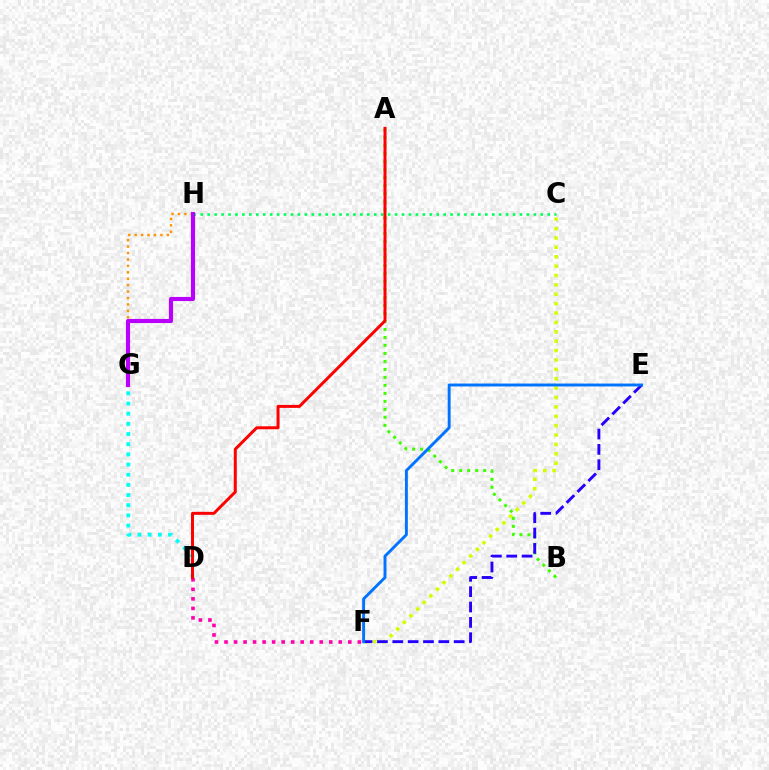{('D', 'F'): [{'color': '#ff00ac', 'line_style': 'dotted', 'thickness': 2.59}], ('D', 'G'): [{'color': '#00fff6', 'line_style': 'dotted', 'thickness': 2.76}], ('C', 'F'): [{'color': '#d1ff00', 'line_style': 'dotted', 'thickness': 2.55}], ('C', 'H'): [{'color': '#00ff5c', 'line_style': 'dotted', 'thickness': 1.89}], ('A', 'B'): [{'color': '#3dff00', 'line_style': 'dotted', 'thickness': 2.17}], ('E', 'F'): [{'color': '#2500ff', 'line_style': 'dashed', 'thickness': 2.08}, {'color': '#0074ff', 'line_style': 'solid', 'thickness': 2.1}], ('G', 'H'): [{'color': '#ff9400', 'line_style': 'dotted', 'thickness': 1.75}, {'color': '#b900ff', 'line_style': 'solid', 'thickness': 2.97}], ('A', 'D'): [{'color': '#ff0000', 'line_style': 'solid', 'thickness': 2.15}]}